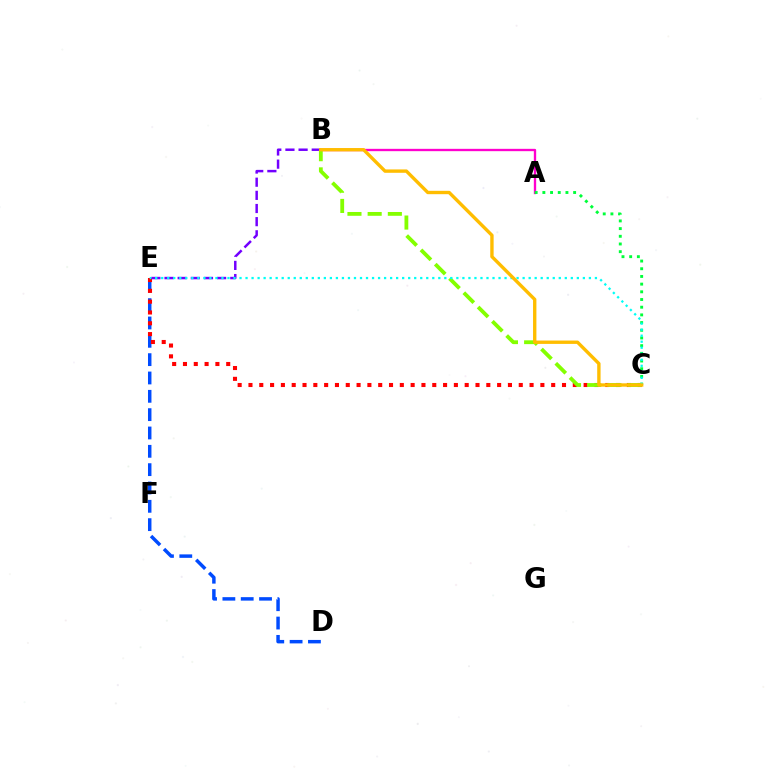{('D', 'E'): [{'color': '#004bff', 'line_style': 'dashed', 'thickness': 2.49}], ('C', 'E'): [{'color': '#ff0000', 'line_style': 'dotted', 'thickness': 2.94}, {'color': '#00fff6', 'line_style': 'dotted', 'thickness': 1.64}], ('A', 'B'): [{'color': '#ff00cf', 'line_style': 'solid', 'thickness': 1.68}], ('A', 'C'): [{'color': '#00ff39', 'line_style': 'dotted', 'thickness': 2.09}], ('B', 'E'): [{'color': '#7200ff', 'line_style': 'dashed', 'thickness': 1.79}], ('B', 'C'): [{'color': '#84ff00', 'line_style': 'dashed', 'thickness': 2.74}, {'color': '#ffbd00', 'line_style': 'solid', 'thickness': 2.43}]}